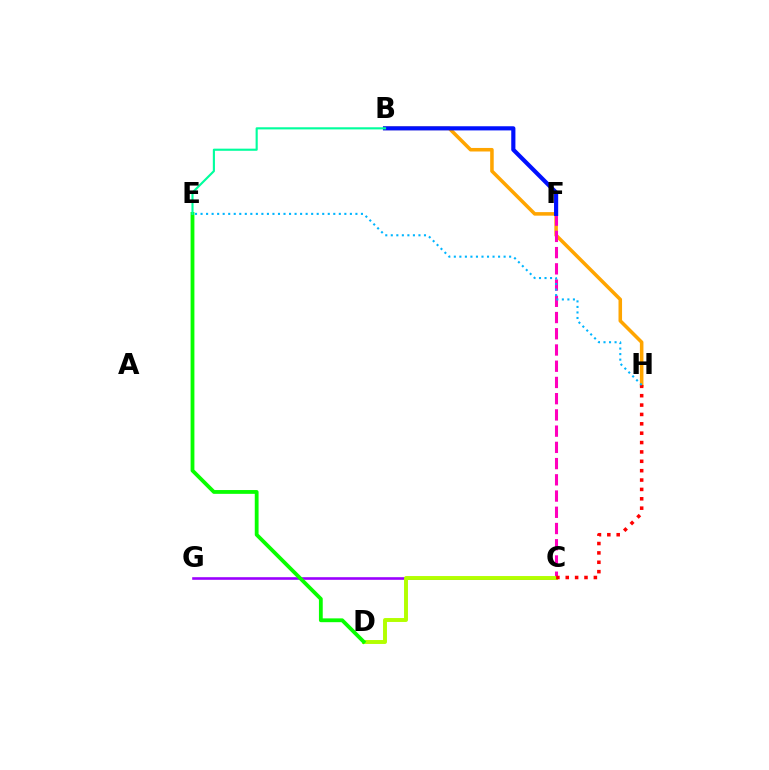{('B', 'H'): [{'color': '#ffa500', 'line_style': 'solid', 'thickness': 2.55}], ('C', 'G'): [{'color': '#9b00ff', 'line_style': 'solid', 'thickness': 1.88}], ('C', 'F'): [{'color': '#ff00bd', 'line_style': 'dashed', 'thickness': 2.2}], ('C', 'D'): [{'color': '#b3ff00', 'line_style': 'solid', 'thickness': 2.82}], ('C', 'H'): [{'color': '#ff0000', 'line_style': 'dotted', 'thickness': 2.55}], ('D', 'E'): [{'color': '#08ff00', 'line_style': 'solid', 'thickness': 2.74}], ('B', 'F'): [{'color': '#0010ff', 'line_style': 'solid', 'thickness': 2.99}], ('B', 'E'): [{'color': '#00ff9d', 'line_style': 'solid', 'thickness': 1.54}], ('E', 'H'): [{'color': '#00b5ff', 'line_style': 'dotted', 'thickness': 1.5}]}